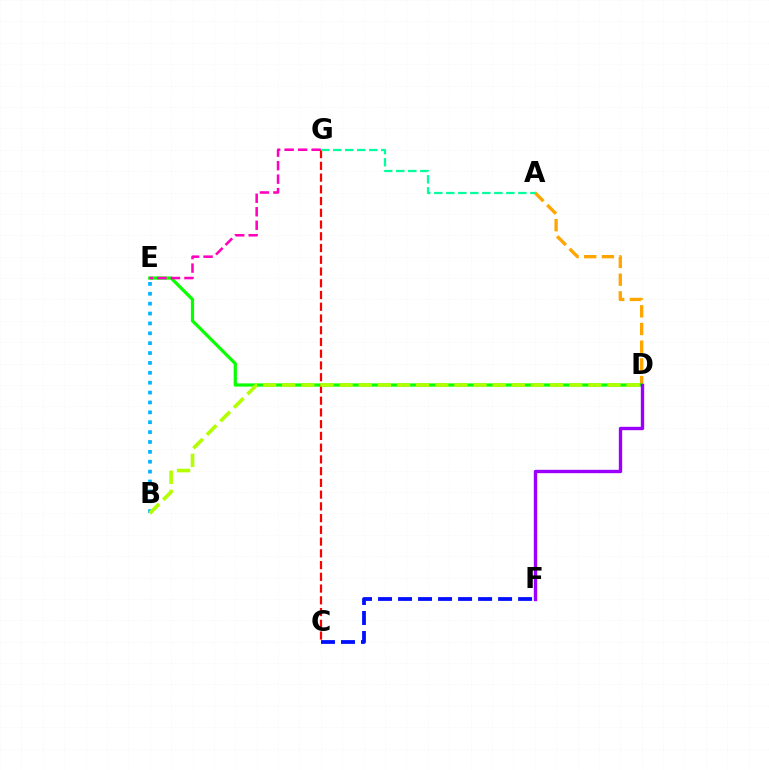{('A', 'D'): [{'color': '#ffa500', 'line_style': 'dashed', 'thickness': 2.4}], ('D', 'E'): [{'color': '#08ff00', 'line_style': 'solid', 'thickness': 2.31}], ('E', 'G'): [{'color': '#ff00bd', 'line_style': 'dashed', 'thickness': 1.83}], ('B', 'E'): [{'color': '#00b5ff', 'line_style': 'dotted', 'thickness': 2.68}], ('C', 'G'): [{'color': '#ff0000', 'line_style': 'dashed', 'thickness': 1.6}], ('C', 'F'): [{'color': '#0010ff', 'line_style': 'dashed', 'thickness': 2.72}], ('A', 'G'): [{'color': '#00ff9d', 'line_style': 'dashed', 'thickness': 1.63}], ('D', 'F'): [{'color': '#9b00ff', 'line_style': 'solid', 'thickness': 2.42}], ('B', 'D'): [{'color': '#b3ff00', 'line_style': 'dashed', 'thickness': 2.6}]}